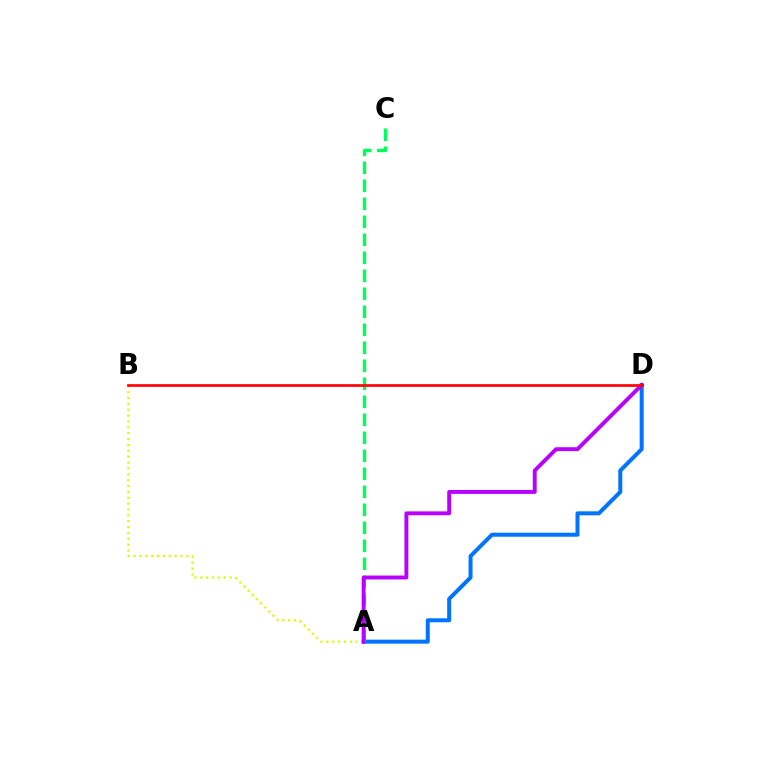{('A', 'D'): [{'color': '#0074ff', 'line_style': 'solid', 'thickness': 2.88}, {'color': '#b900ff', 'line_style': 'solid', 'thickness': 2.8}], ('A', 'C'): [{'color': '#00ff5c', 'line_style': 'dashed', 'thickness': 2.45}], ('A', 'B'): [{'color': '#d1ff00', 'line_style': 'dotted', 'thickness': 1.59}], ('B', 'D'): [{'color': '#ff0000', 'line_style': 'solid', 'thickness': 1.94}]}